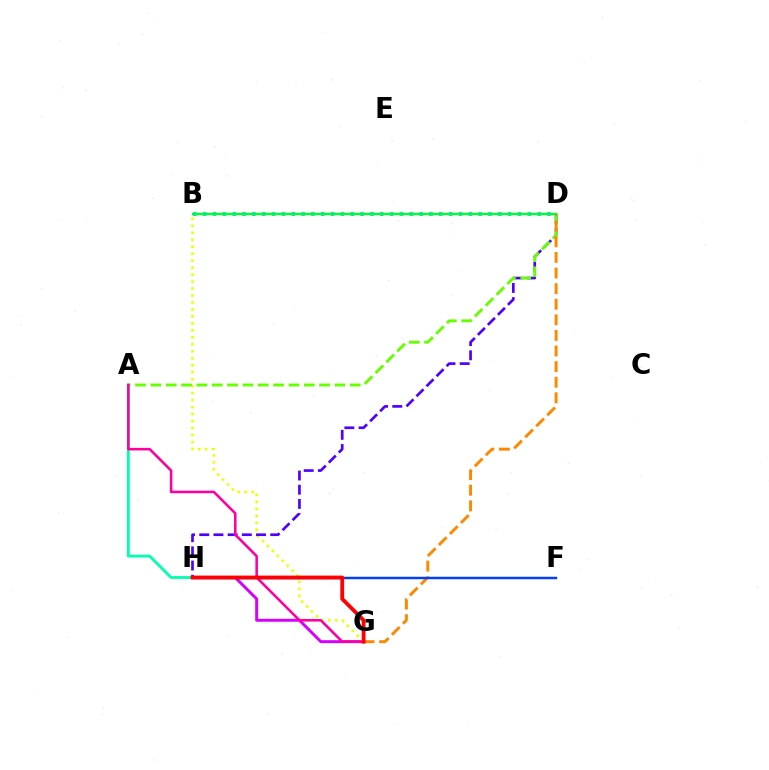{('G', 'H'): [{'color': '#d600ff', 'line_style': 'solid', 'thickness': 2.13}, {'color': '#ff0000', 'line_style': 'solid', 'thickness': 2.74}], ('B', 'G'): [{'color': '#eeff00', 'line_style': 'dotted', 'thickness': 1.89}], ('D', 'H'): [{'color': '#4f00ff', 'line_style': 'dashed', 'thickness': 1.93}], ('A', 'D'): [{'color': '#66ff00', 'line_style': 'dashed', 'thickness': 2.08}], ('A', 'H'): [{'color': '#00ffaf', 'line_style': 'solid', 'thickness': 2.02}], ('B', 'D'): [{'color': '#00c7ff', 'line_style': 'dotted', 'thickness': 2.67}, {'color': '#00ff27', 'line_style': 'solid', 'thickness': 1.69}], ('D', 'G'): [{'color': '#ff8800', 'line_style': 'dashed', 'thickness': 2.12}], ('A', 'G'): [{'color': '#ff00a0', 'line_style': 'solid', 'thickness': 1.85}], ('F', 'H'): [{'color': '#003fff', 'line_style': 'solid', 'thickness': 1.77}]}